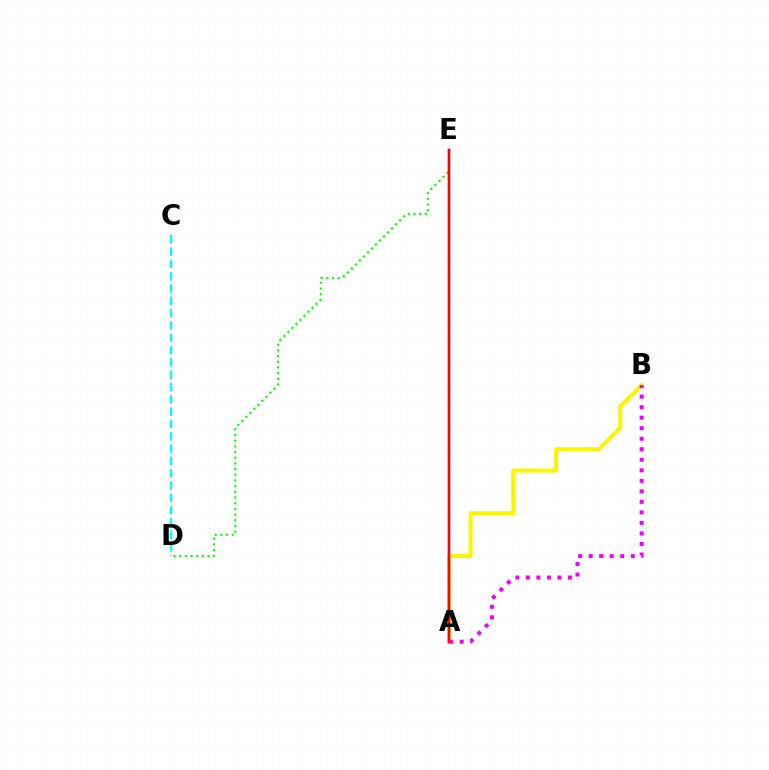{('C', 'D'): [{'color': '#00fff6', 'line_style': 'dashed', 'thickness': 1.67}], ('D', 'E'): [{'color': '#08ff00', 'line_style': 'dotted', 'thickness': 1.54}], ('A', 'B'): [{'color': '#fcf500', 'line_style': 'solid', 'thickness': 2.91}, {'color': '#ee00ff', 'line_style': 'dotted', 'thickness': 2.86}], ('A', 'E'): [{'color': '#0010ff', 'line_style': 'solid', 'thickness': 1.71}, {'color': '#ff0000', 'line_style': 'solid', 'thickness': 1.68}]}